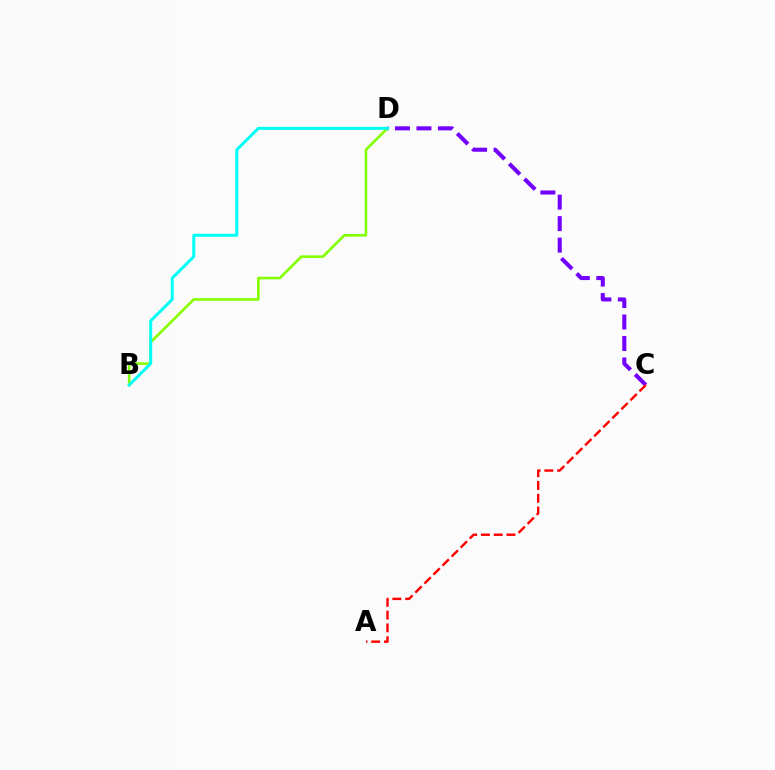{('B', 'D'): [{'color': '#84ff00', 'line_style': 'solid', 'thickness': 1.89}, {'color': '#00fff6', 'line_style': 'solid', 'thickness': 2.15}], ('C', 'D'): [{'color': '#7200ff', 'line_style': 'dashed', 'thickness': 2.92}], ('A', 'C'): [{'color': '#ff0000', 'line_style': 'dashed', 'thickness': 1.74}]}